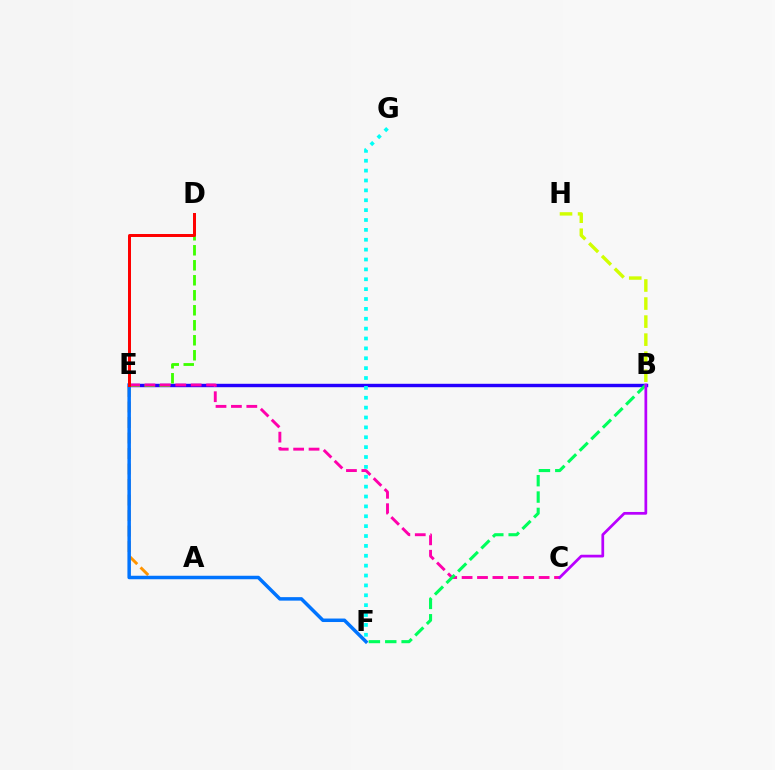{('B', 'E'): [{'color': '#2500ff', 'line_style': 'solid', 'thickness': 2.46}], ('D', 'E'): [{'color': '#3dff00', 'line_style': 'dashed', 'thickness': 2.04}, {'color': '#ff0000', 'line_style': 'solid', 'thickness': 2.15}], ('C', 'E'): [{'color': '#ff00ac', 'line_style': 'dashed', 'thickness': 2.09}], ('F', 'G'): [{'color': '#00fff6', 'line_style': 'dotted', 'thickness': 2.68}], ('B', 'F'): [{'color': '#00ff5c', 'line_style': 'dashed', 'thickness': 2.22}], ('A', 'E'): [{'color': '#ff9400', 'line_style': 'dashed', 'thickness': 2.11}], ('B', 'C'): [{'color': '#b900ff', 'line_style': 'solid', 'thickness': 1.97}], ('E', 'F'): [{'color': '#0074ff', 'line_style': 'solid', 'thickness': 2.52}], ('B', 'H'): [{'color': '#d1ff00', 'line_style': 'dashed', 'thickness': 2.45}]}